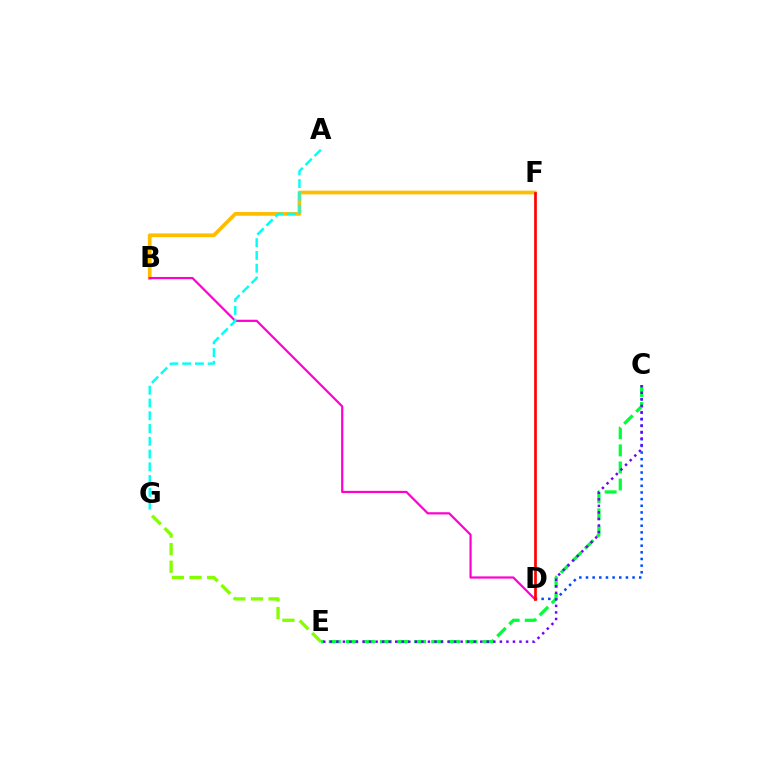{('C', 'D'): [{'color': '#004bff', 'line_style': 'dotted', 'thickness': 1.81}], ('E', 'G'): [{'color': '#84ff00', 'line_style': 'dashed', 'thickness': 2.39}], ('B', 'F'): [{'color': '#ffbd00', 'line_style': 'solid', 'thickness': 2.68}], ('C', 'E'): [{'color': '#00ff39', 'line_style': 'dashed', 'thickness': 2.32}, {'color': '#7200ff', 'line_style': 'dotted', 'thickness': 1.78}], ('B', 'D'): [{'color': '#ff00cf', 'line_style': 'solid', 'thickness': 1.59}], ('A', 'G'): [{'color': '#00fff6', 'line_style': 'dashed', 'thickness': 1.73}], ('D', 'F'): [{'color': '#ff0000', 'line_style': 'solid', 'thickness': 1.94}]}